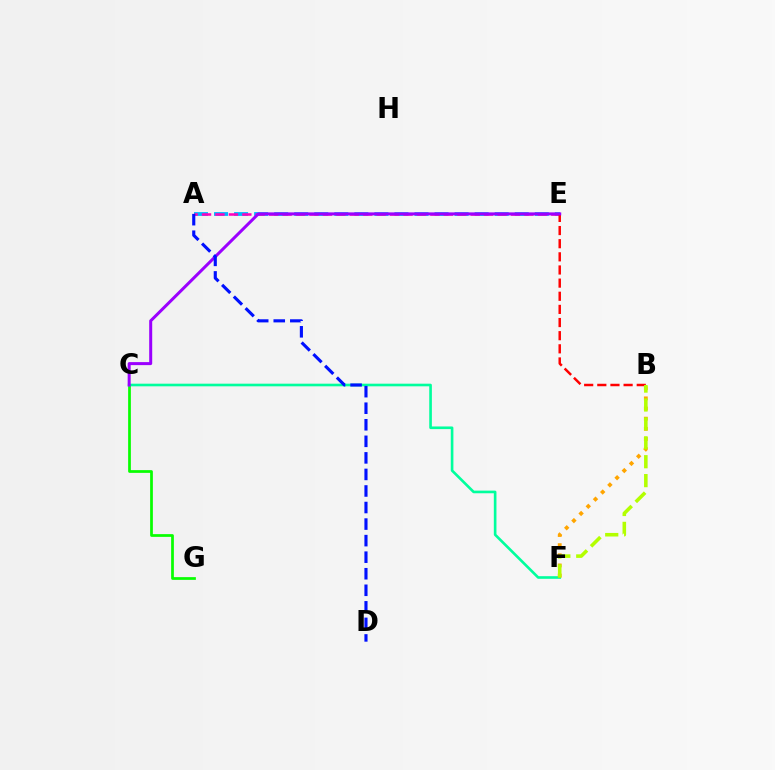{('A', 'E'): [{'color': '#00b5ff', 'line_style': 'dashed', 'thickness': 2.72}, {'color': '#ff00bd', 'line_style': 'dashed', 'thickness': 1.82}], ('C', 'G'): [{'color': '#08ff00', 'line_style': 'solid', 'thickness': 1.97}], ('B', 'E'): [{'color': '#ff0000', 'line_style': 'dashed', 'thickness': 1.79}], ('C', 'F'): [{'color': '#00ff9d', 'line_style': 'solid', 'thickness': 1.9}], ('B', 'F'): [{'color': '#ffa500', 'line_style': 'dotted', 'thickness': 2.76}, {'color': '#b3ff00', 'line_style': 'dashed', 'thickness': 2.57}], ('C', 'E'): [{'color': '#9b00ff', 'line_style': 'solid', 'thickness': 2.17}], ('A', 'D'): [{'color': '#0010ff', 'line_style': 'dashed', 'thickness': 2.25}]}